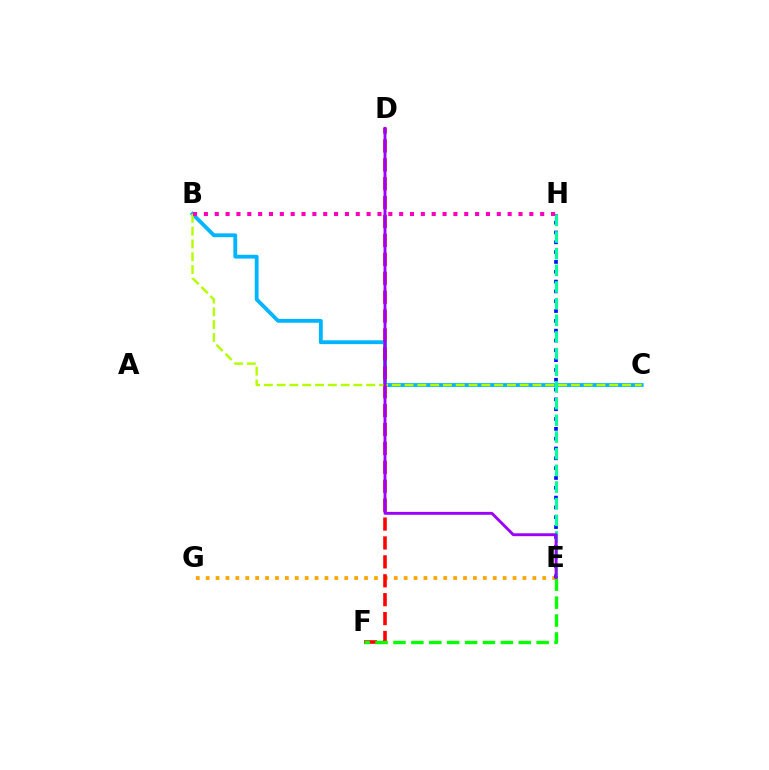{('B', 'C'): [{'color': '#00b5ff', 'line_style': 'solid', 'thickness': 2.76}, {'color': '#b3ff00', 'line_style': 'dashed', 'thickness': 1.74}], ('E', 'G'): [{'color': '#ffa500', 'line_style': 'dotted', 'thickness': 2.69}], ('D', 'F'): [{'color': '#ff0000', 'line_style': 'dashed', 'thickness': 2.57}], ('E', 'H'): [{'color': '#0010ff', 'line_style': 'dotted', 'thickness': 2.67}, {'color': '#00ff9d', 'line_style': 'dashed', 'thickness': 2.26}], ('E', 'F'): [{'color': '#08ff00', 'line_style': 'dashed', 'thickness': 2.43}], ('D', 'E'): [{'color': '#9b00ff', 'line_style': 'solid', 'thickness': 2.09}], ('B', 'H'): [{'color': '#ff00bd', 'line_style': 'dotted', 'thickness': 2.95}]}